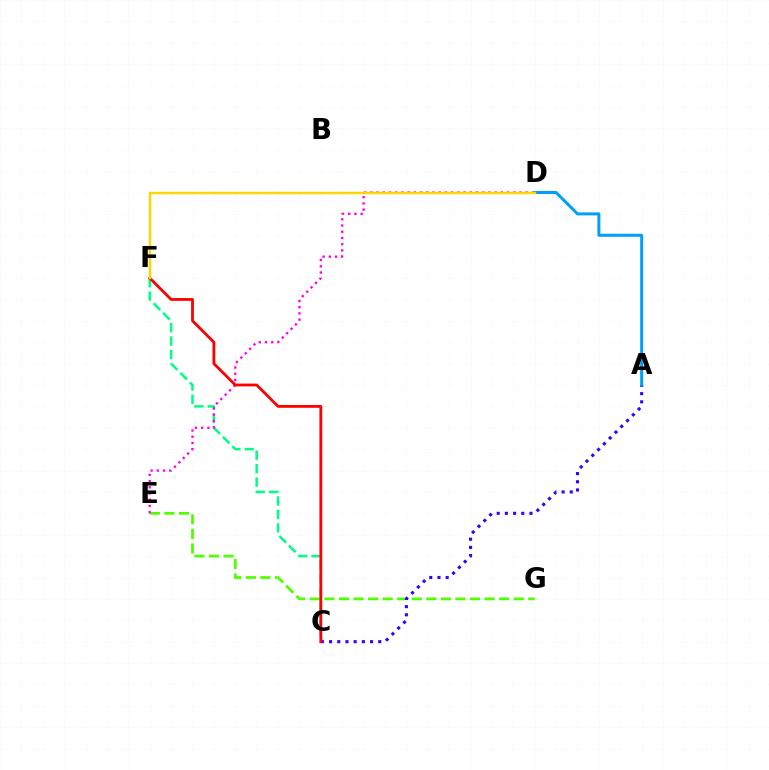{('E', 'G'): [{'color': '#4fff00', 'line_style': 'dashed', 'thickness': 1.98}], ('A', 'C'): [{'color': '#3700ff', 'line_style': 'dotted', 'thickness': 2.23}], ('C', 'F'): [{'color': '#00ff86', 'line_style': 'dashed', 'thickness': 1.82}, {'color': '#ff0000', 'line_style': 'solid', 'thickness': 2.03}], ('D', 'E'): [{'color': '#ff00ed', 'line_style': 'dotted', 'thickness': 1.69}], ('A', 'D'): [{'color': '#009eff', 'line_style': 'solid', 'thickness': 2.16}], ('D', 'F'): [{'color': '#ffd500', 'line_style': 'solid', 'thickness': 1.77}]}